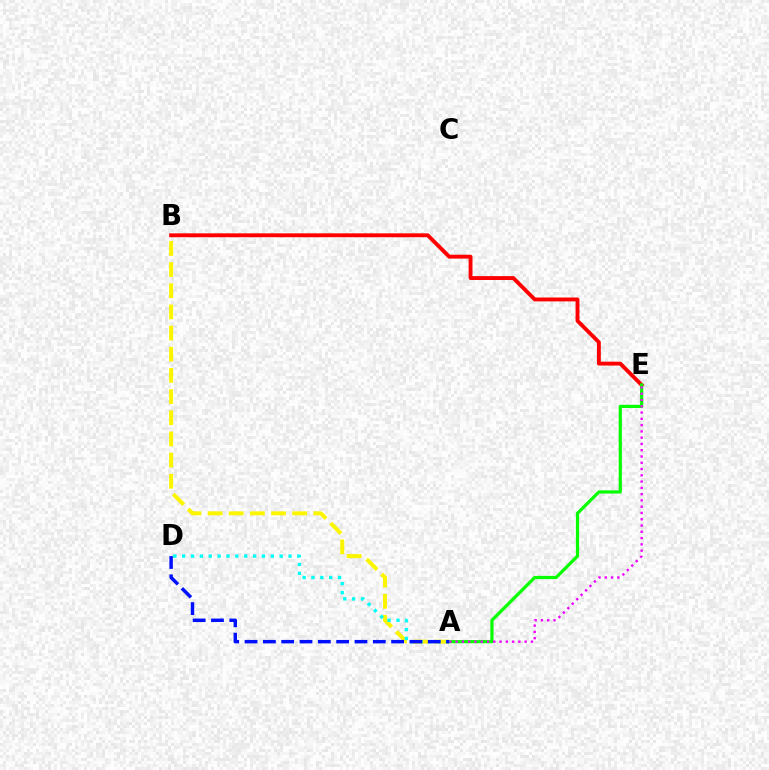{('B', 'E'): [{'color': '#ff0000', 'line_style': 'solid', 'thickness': 2.79}], ('A', 'E'): [{'color': '#08ff00', 'line_style': 'solid', 'thickness': 2.31}, {'color': '#ee00ff', 'line_style': 'dotted', 'thickness': 1.71}], ('A', 'B'): [{'color': '#fcf500', 'line_style': 'dashed', 'thickness': 2.88}], ('A', 'D'): [{'color': '#00fff6', 'line_style': 'dotted', 'thickness': 2.41}, {'color': '#0010ff', 'line_style': 'dashed', 'thickness': 2.49}]}